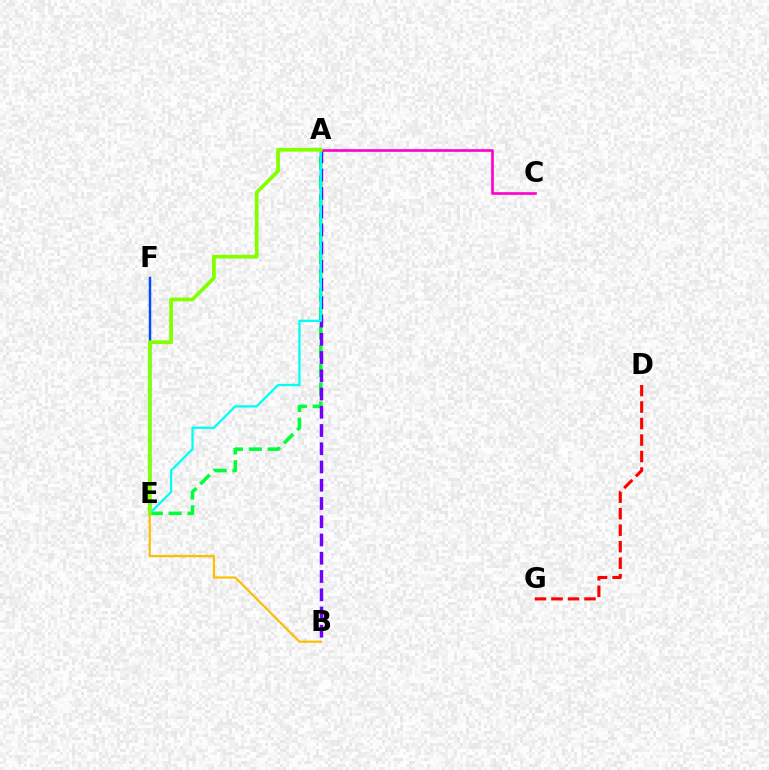{('A', 'E'): [{'color': '#00ff39', 'line_style': 'dashed', 'thickness': 2.56}, {'color': '#00fff6', 'line_style': 'solid', 'thickness': 1.65}, {'color': '#84ff00', 'line_style': 'solid', 'thickness': 2.71}], ('B', 'E'): [{'color': '#ffbd00', 'line_style': 'solid', 'thickness': 1.57}], ('A', 'C'): [{'color': '#ff00cf', 'line_style': 'solid', 'thickness': 1.91}], ('E', 'F'): [{'color': '#004bff', 'line_style': 'solid', 'thickness': 1.78}], ('D', 'G'): [{'color': '#ff0000', 'line_style': 'dashed', 'thickness': 2.24}], ('A', 'B'): [{'color': '#7200ff', 'line_style': 'dashed', 'thickness': 2.48}]}